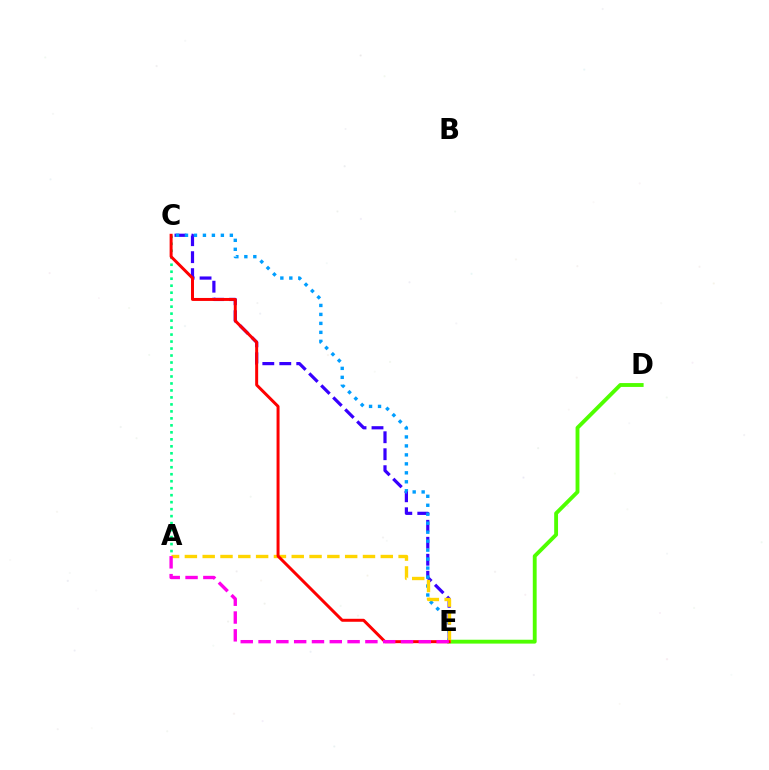{('D', 'E'): [{'color': '#4fff00', 'line_style': 'solid', 'thickness': 2.78}], ('C', 'E'): [{'color': '#3700ff', 'line_style': 'dashed', 'thickness': 2.31}, {'color': '#009eff', 'line_style': 'dotted', 'thickness': 2.44}, {'color': '#ff0000', 'line_style': 'solid', 'thickness': 2.14}], ('A', 'E'): [{'color': '#ffd500', 'line_style': 'dashed', 'thickness': 2.42}, {'color': '#ff00ed', 'line_style': 'dashed', 'thickness': 2.42}], ('A', 'C'): [{'color': '#00ff86', 'line_style': 'dotted', 'thickness': 1.9}]}